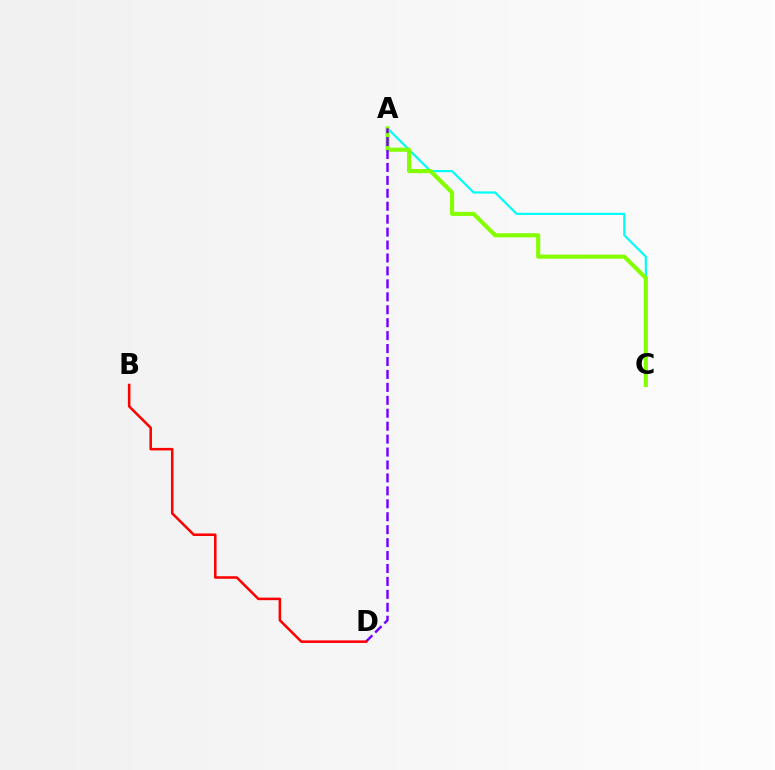{('A', 'C'): [{'color': '#00fff6', 'line_style': 'solid', 'thickness': 1.58}, {'color': '#84ff00', 'line_style': 'solid', 'thickness': 2.96}], ('A', 'D'): [{'color': '#7200ff', 'line_style': 'dashed', 'thickness': 1.76}], ('B', 'D'): [{'color': '#ff0000', 'line_style': 'solid', 'thickness': 1.83}]}